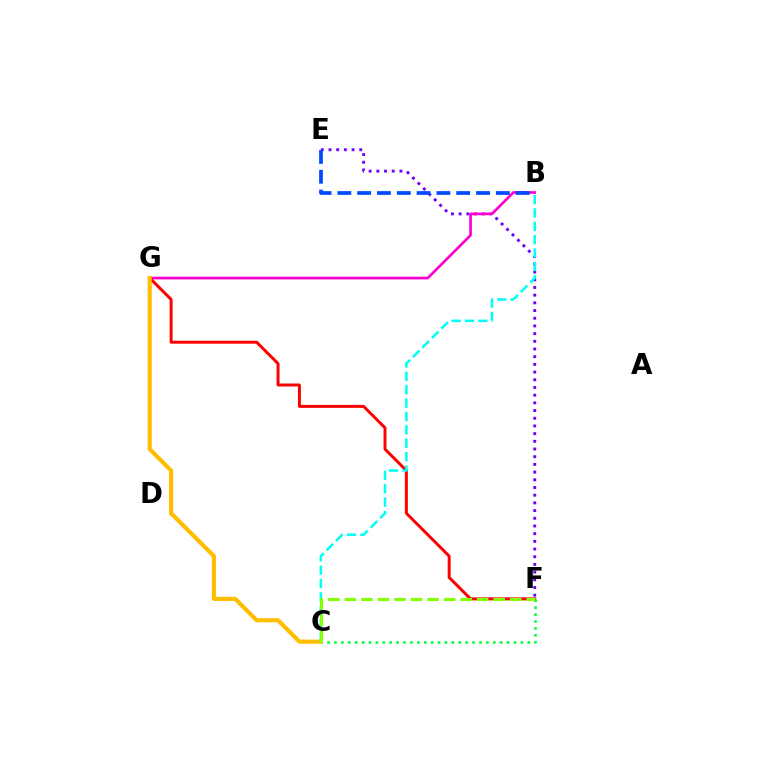{('E', 'F'): [{'color': '#7200ff', 'line_style': 'dotted', 'thickness': 2.09}], ('B', 'G'): [{'color': '#ff00cf', 'line_style': 'solid', 'thickness': 1.93}], ('C', 'F'): [{'color': '#00ff39', 'line_style': 'dotted', 'thickness': 1.88}, {'color': '#84ff00', 'line_style': 'dashed', 'thickness': 2.25}], ('F', 'G'): [{'color': '#ff0000', 'line_style': 'solid', 'thickness': 2.14}], ('C', 'G'): [{'color': '#ffbd00', 'line_style': 'solid', 'thickness': 2.98}], ('B', 'C'): [{'color': '#00fff6', 'line_style': 'dashed', 'thickness': 1.82}], ('B', 'E'): [{'color': '#004bff', 'line_style': 'dashed', 'thickness': 2.69}]}